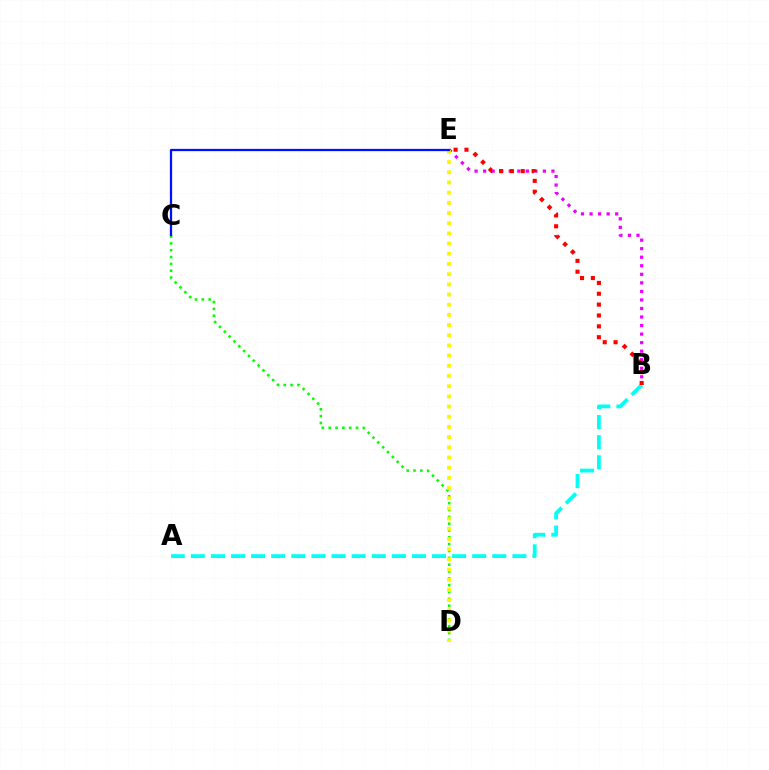{('A', 'B'): [{'color': '#00fff6', 'line_style': 'dashed', 'thickness': 2.73}], ('C', 'D'): [{'color': '#08ff00', 'line_style': 'dotted', 'thickness': 1.86}], ('B', 'E'): [{'color': '#ee00ff', 'line_style': 'dotted', 'thickness': 2.32}, {'color': '#ff0000', 'line_style': 'dotted', 'thickness': 2.95}], ('D', 'E'): [{'color': '#fcf500', 'line_style': 'dotted', 'thickness': 2.77}], ('C', 'E'): [{'color': '#0010ff', 'line_style': 'solid', 'thickness': 1.63}]}